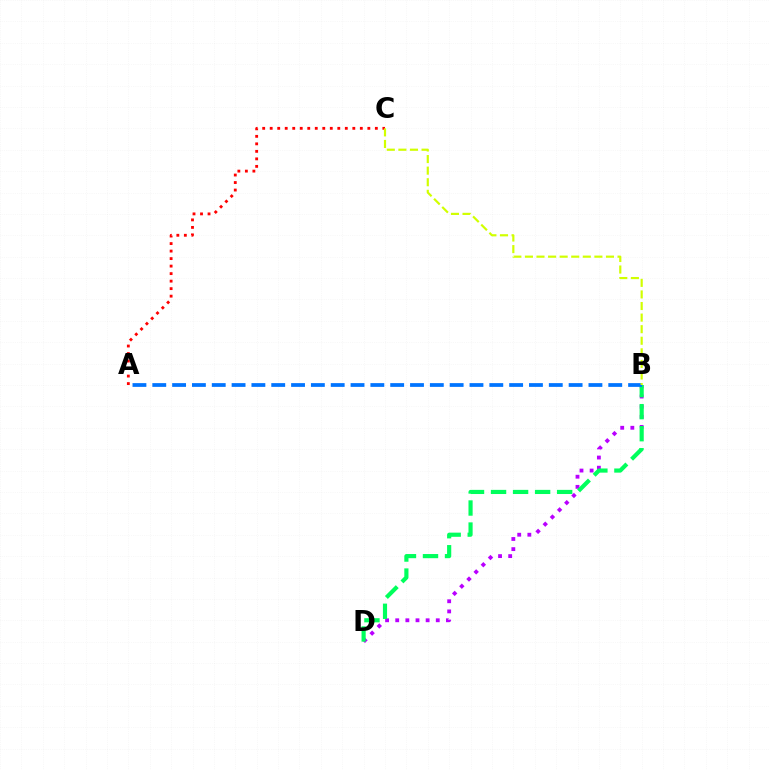{('B', 'D'): [{'color': '#b900ff', 'line_style': 'dotted', 'thickness': 2.75}, {'color': '#00ff5c', 'line_style': 'dashed', 'thickness': 2.99}], ('A', 'C'): [{'color': '#ff0000', 'line_style': 'dotted', 'thickness': 2.04}], ('A', 'B'): [{'color': '#0074ff', 'line_style': 'dashed', 'thickness': 2.69}], ('B', 'C'): [{'color': '#d1ff00', 'line_style': 'dashed', 'thickness': 1.57}]}